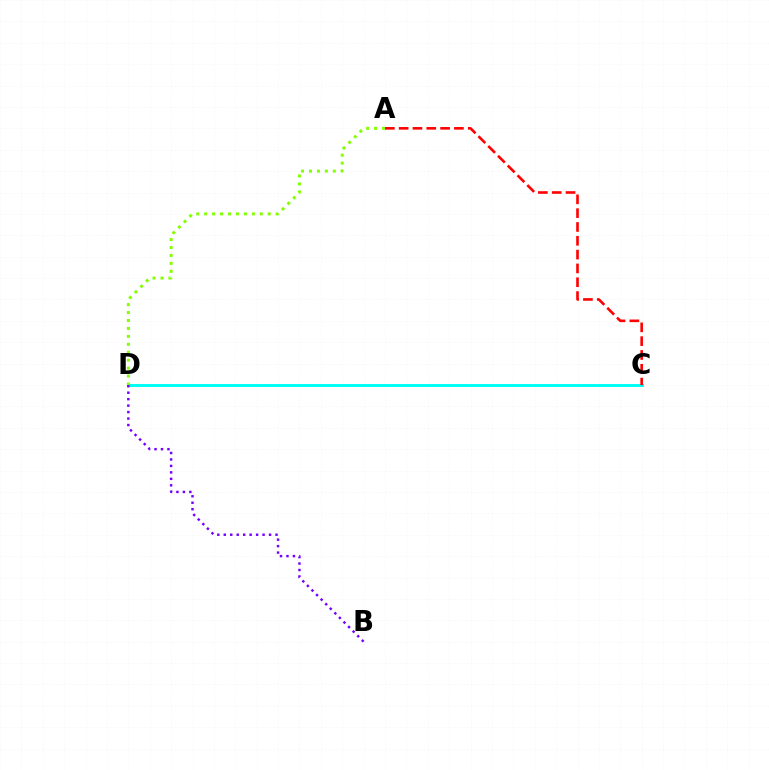{('C', 'D'): [{'color': '#00fff6', 'line_style': 'solid', 'thickness': 2.13}], ('A', 'D'): [{'color': '#84ff00', 'line_style': 'dotted', 'thickness': 2.16}], ('A', 'C'): [{'color': '#ff0000', 'line_style': 'dashed', 'thickness': 1.88}], ('B', 'D'): [{'color': '#7200ff', 'line_style': 'dotted', 'thickness': 1.76}]}